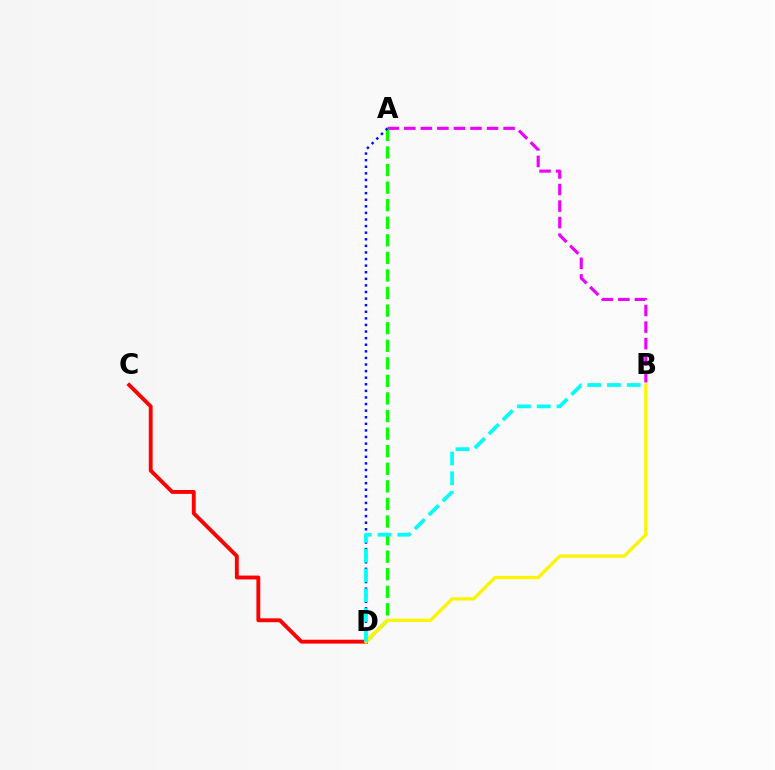{('C', 'D'): [{'color': '#ff0000', 'line_style': 'solid', 'thickness': 2.78}], ('A', 'B'): [{'color': '#ee00ff', 'line_style': 'dashed', 'thickness': 2.25}], ('A', 'D'): [{'color': '#08ff00', 'line_style': 'dashed', 'thickness': 2.39}, {'color': '#0010ff', 'line_style': 'dotted', 'thickness': 1.79}], ('B', 'D'): [{'color': '#fcf500', 'line_style': 'solid', 'thickness': 2.36}, {'color': '#00fff6', 'line_style': 'dashed', 'thickness': 2.69}]}